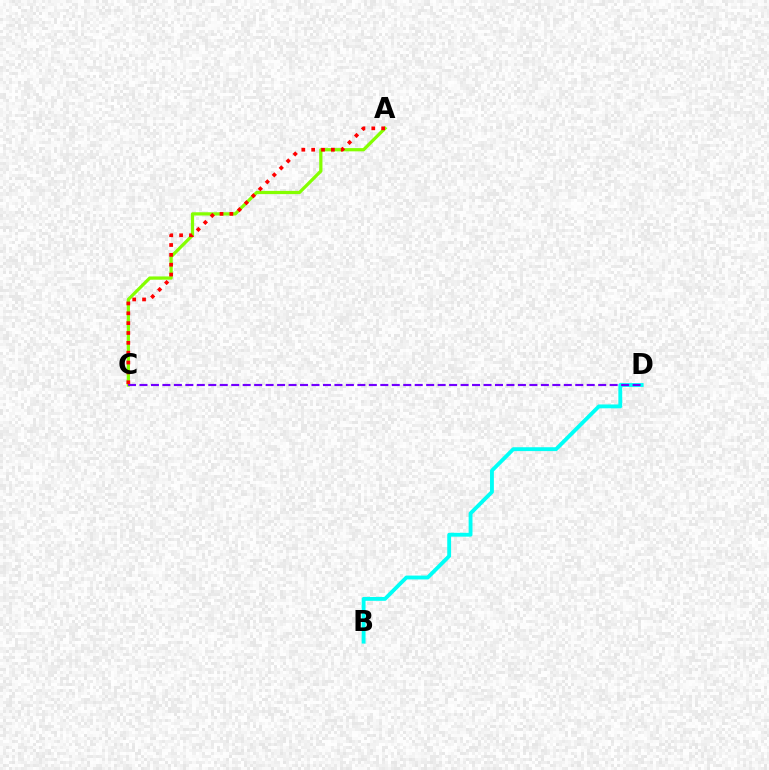{('B', 'D'): [{'color': '#00fff6', 'line_style': 'solid', 'thickness': 2.77}], ('A', 'C'): [{'color': '#84ff00', 'line_style': 'solid', 'thickness': 2.33}, {'color': '#ff0000', 'line_style': 'dotted', 'thickness': 2.68}], ('C', 'D'): [{'color': '#7200ff', 'line_style': 'dashed', 'thickness': 1.56}]}